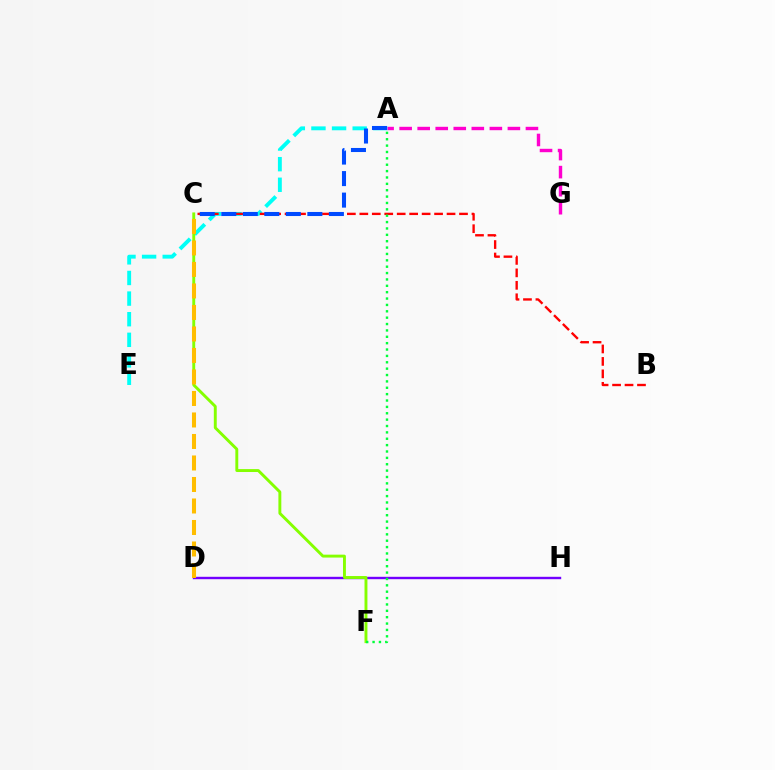{('A', 'E'): [{'color': '#00fff6', 'line_style': 'dashed', 'thickness': 2.8}], ('A', 'G'): [{'color': '#ff00cf', 'line_style': 'dashed', 'thickness': 2.45}], ('B', 'C'): [{'color': '#ff0000', 'line_style': 'dashed', 'thickness': 1.69}], ('D', 'H'): [{'color': '#7200ff', 'line_style': 'solid', 'thickness': 1.72}], ('C', 'F'): [{'color': '#84ff00', 'line_style': 'solid', 'thickness': 2.1}], ('A', 'F'): [{'color': '#00ff39', 'line_style': 'dotted', 'thickness': 1.73}], ('A', 'C'): [{'color': '#004bff', 'line_style': 'dashed', 'thickness': 2.92}], ('C', 'D'): [{'color': '#ffbd00', 'line_style': 'dashed', 'thickness': 2.92}]}